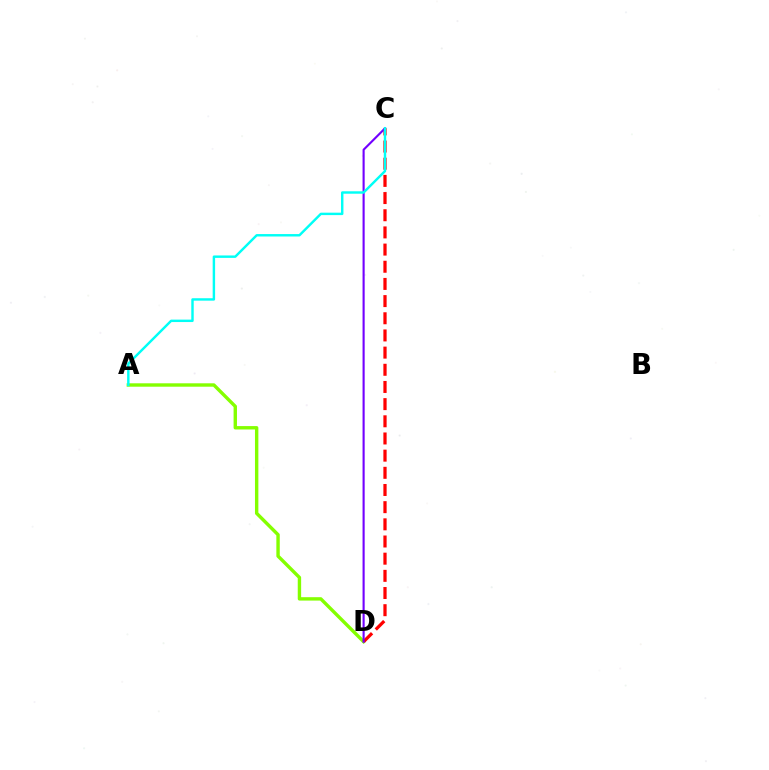{('A', 'D'): [{'color': '#84ff00', 'line_style': 'solid', 'thickness': 2.44}], ('C', 'D'): [{'color': '#ff0000', 'line_style': 'dashed', 'thickness': 2.33}, {'color': '#7200ff', 'line_style': 'solid', 'thickness': 1.53}], ('A', 'C'): [{'color': '#00fff6', 'line_style': 'solid', 'thickness': 1.75}]}